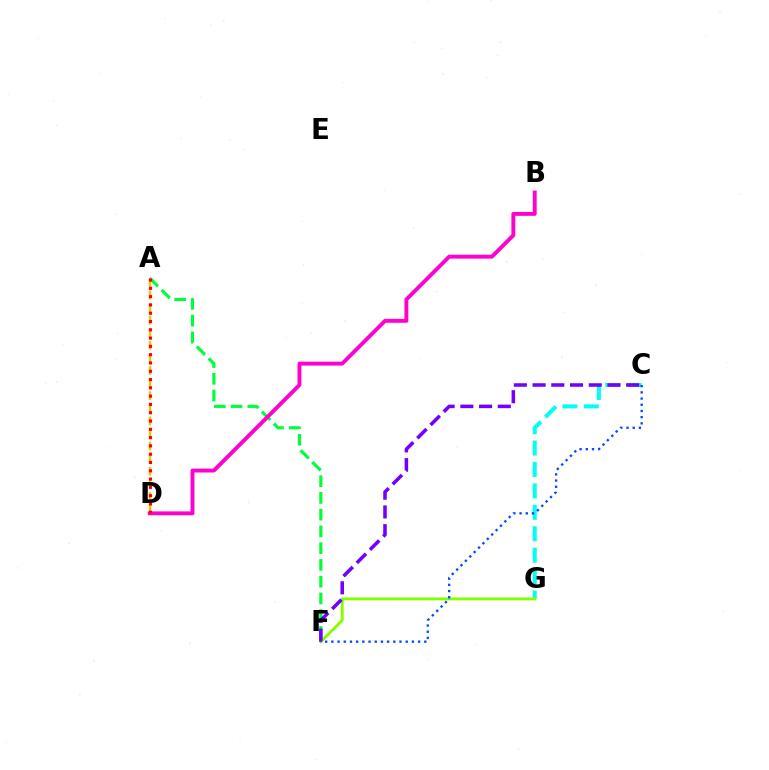{('A', 'F'): [{'color': '#00ff39', 'line_style': 'dashed', 'thickness': 2.28}], ('B', 'D'): [{'color': '#ff00cf', 'line_style': 'solid', 'thickness': 2.81}], ('A', 'D'): [{'color': '#ffbd00', 'line_style': 'dashed', 'thickness': 1.71}, {'color': '#ff0000', 'line_style': 'dotted', 'thickness': 2.25}], ('C', 'G'): [{'color': '#00fff6', 'line_style': 'dashed', 'thickness': 2.91}], ('F', 'G'): [{'color': '#84ff00', 'line_style': 'solid', 'thickness': 2.1}], ('C', 'F'): [{'color': '#7200ff', 'line_style': 'dashed', 'thickness': 2.54}, {'color': '#004bff', 'line_style': 'dotted', 'thickness': 1.68}]}